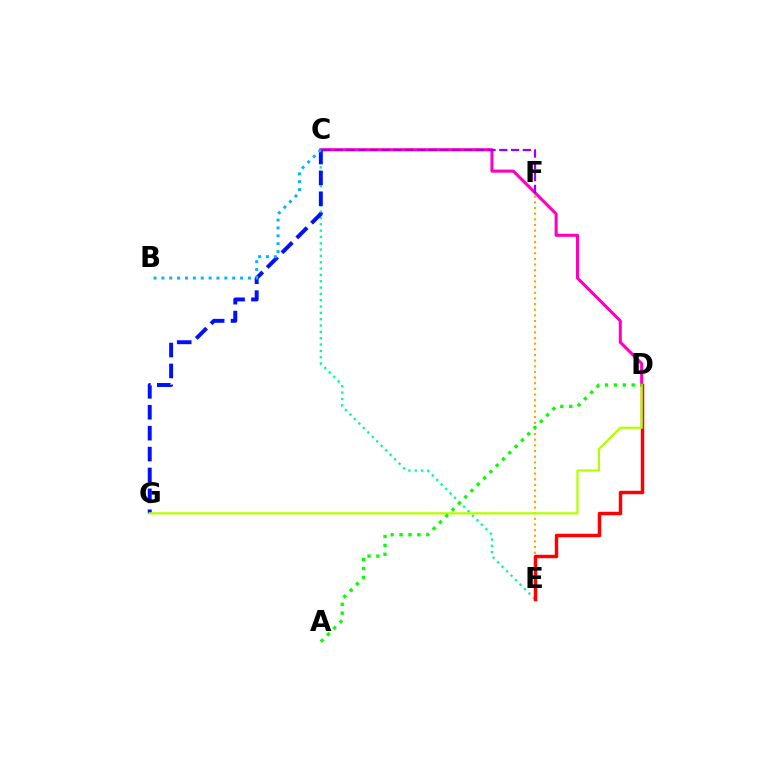{('E', 'F'): [{'color': '#ffa500', 'line_style': 'dotted', 'thickness': 1.54}], ('C', 'E'): [{'color': '#00ff9d', 'line_style': 'dotted', 'thickness': 1.72}], ('C', 'D'): [{'color': '#ff00bd', 'line_style': 'solid', 'thickness': 2.2}], ('C', 'G'): [{'color': '#0010ff', 'line_style': 'dashed', 'thickness': 2.84}], ('D', 'E'): [{'color': '#ff0000', 'line_style': 'solid', 'thickness': 2.5}], ('C', 'F'): [{'color': '#9b00ff', 'line_style': 'dashed', 'thickness': 1.6}], ('D', 'G'): [{'color': '#b3ff00', 'line_style': 'solid', 'thickness': 1.62}], ('B', 'C'): [{'color': '#00b5ff', 'line_style': 'dotted', 'thickness': 2.14}], ('A', 'D'): [{'color': '#08ff00', 'line_style': 'dotted', 'thickness': 2.42}]}